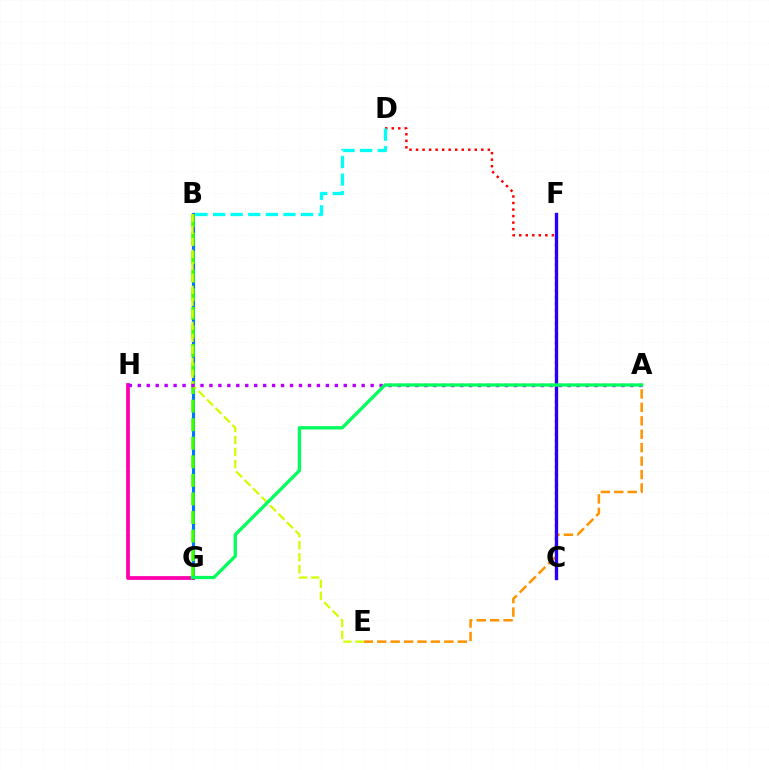{('A', 'E'): [{'color': '#ff9400', 'line_style': 'dashed', 'thickness': 1.82}], ('B', 'G'): [{'color': '#0074ff', 'line_style': 'solid', 'thickness': 2.24}, {'color': '#3dff00', 'line_style': 'dashed', 'thickness': 2.52}], ('C', 'D'): [{'color': '#ff0000', 'line_style': 'dotted', 'thickness': 1.77}], ('G', 'H'): [{'color': '#ff00ac', 'line_style': 'solid', 'thickness': 2.71}], ('C', 'F'): [{'color': '#2500ff', 'line_style': 'solid', 'thickness': 2.39}], ('B', 'E'): [{'color': '#d1ff00', 'line_style': 'dashed', 'thickness': 1.63}], ('A', 'H'): [{'color': '#b900ff', 'line_style': 'dotted', 'thickness': 2.43}], ('B', 'D'): [{'color': '#00fff6', 'line_style': 'dashed', 'thickness': 2.39}], ('A', 'G'): [{'color': '#00ff5c', 'line_style': 'solid', 'thickness': 2.36}]}